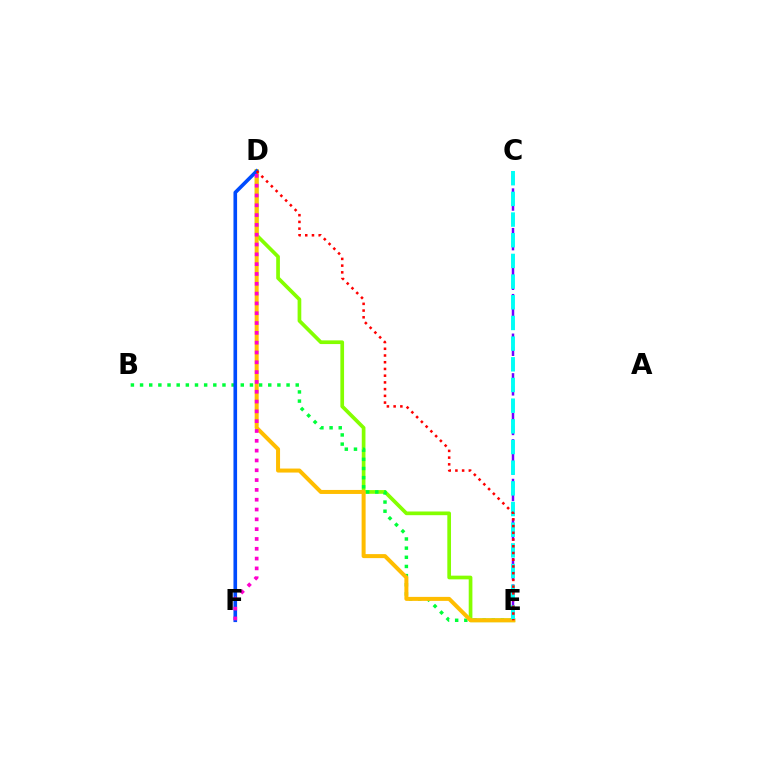{('D', 'E'): [{'color': '#84ff00', 'line_style': 'solid', 'thickness': 2.66}, {'color': '#ffbd00', 'line_style': 'solid', 'thickness': 2.88}, {'color': '#ff0000', 'line_style': 'dotted', 'thickness': 1.83}], ('B', 'E'): [{'color': '#00ff39', 'line_style': 'dotted', 'thickness': 2.49}], ('C', 'E'): [{'color': '#7200ff', 'line_style': 'dashed', 'thickness': 1.79}, {'color': '#00fff6', 'line_style': 'dashed', 'thickness': 2.81}], ('D', 'F'): [{'color': '#004bff', 'line_style': 'solid', 'thickness': 2.61}, {'color': '#ff00cf', 'line_style': 'dotted', 'thickness': 2.67}]}